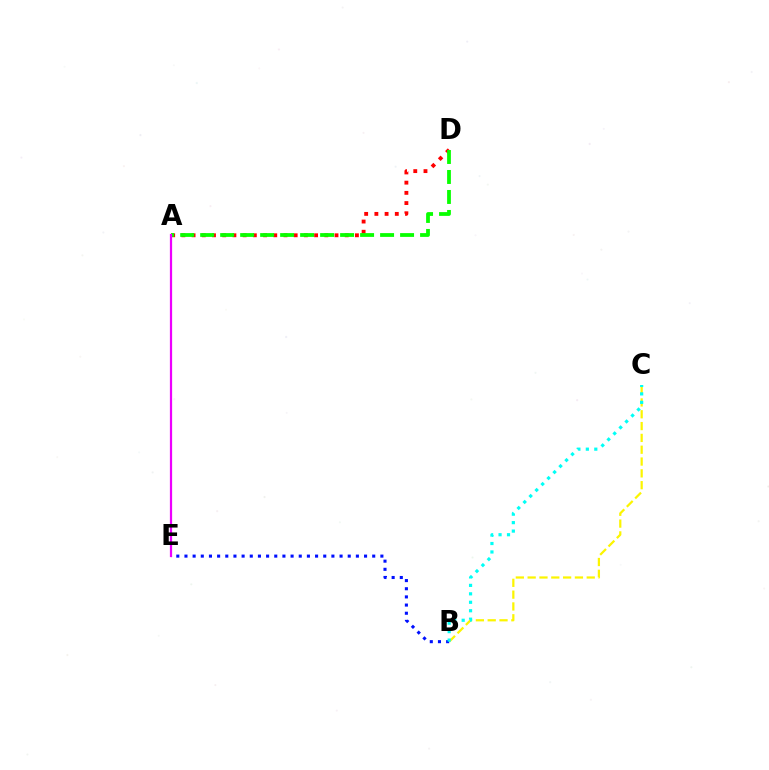{('A', 'D'): [{'color': '#ff0000', 'line_style': 'dotted', 'thickness': 2.77}, {'color': '#08ff00', 'line_style': 'dashed', 'thickness': 2.72}], ('B', 'C'): [{'color': '#fcf500', 'line_style': 'dashed', 'thickness': 1.61}, {'color': '#00fff6', 'line_style': 'dotted', 'thickness': 2.3}], ('B', 'E'): [{'color': '#0010ff', 'line_style': 'dotted', 'thickness': 2.22}], ('A', 'E'): [{'color': '#ee00ff', 'line_style': 'solid', 'thickness': 1.61}]}